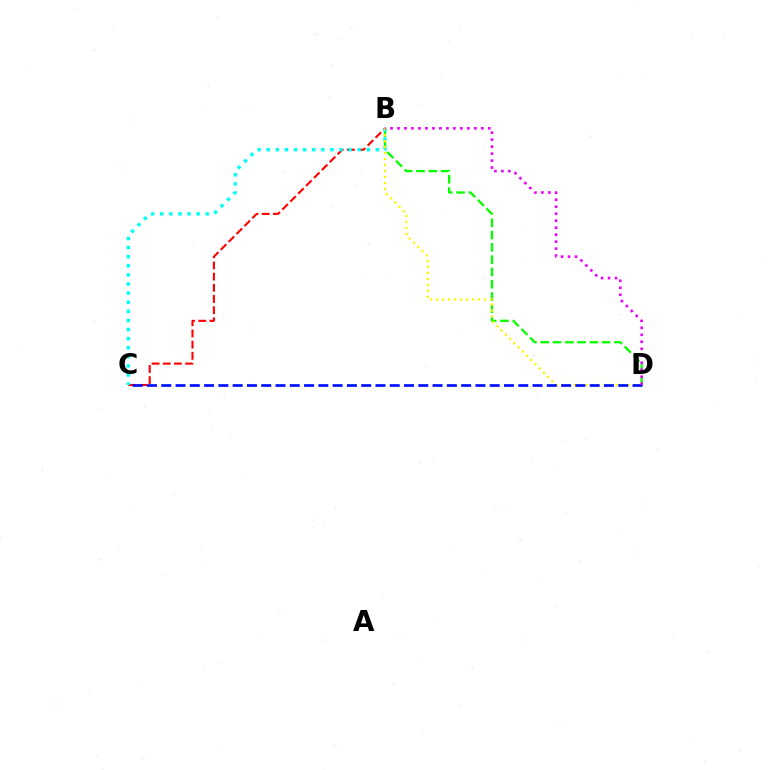{('B', 'D'): [{'color': '#08ff00', 'line_style': 'dashed', 'thickness': 1.67}, {'color': '#fcf500', 'line_style': 'dotted', 'thickness': 1.63}, {'color': '#ee00ff', 'line_style': 'dotted', 'thickness': 1.9}], ('B', 'C'): [{'color': '#ff0000', 'line_style': 'dashed', 'thickness': 1.52}, {'color': '#00fff6', 'line_style': 'dotted', 'thickness': 2.47}], ('C', 'D'): [{'color': '#0010ff', 'line_style': 'dashed', 'thickness': 1.94}]}